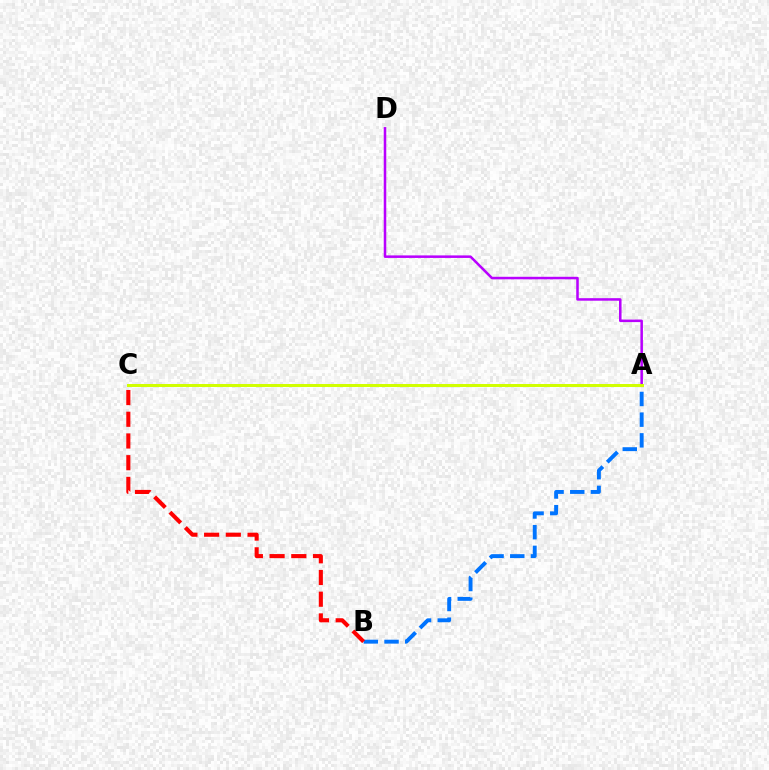{('A', 'B'): [{'color': '#0074ff', 'line_style': 'dashed', 'thickness': 2.81}], ('A', 'C'): [{'color': '#00ff5c', 'line_style': 'dotted', 'thickness': 1.81}, {'color': '#d1ff00', 'line_style': 'solid', 'thickness': 2.14}], ('A', 'D'): [{'color': '#b900ff', 'line_style': 'solid', 'thickness': 1.82}], ('B', 'C'): [{'color': '#ff0000', 'line_style': 'dashed', 'thickness': 2.95}]}